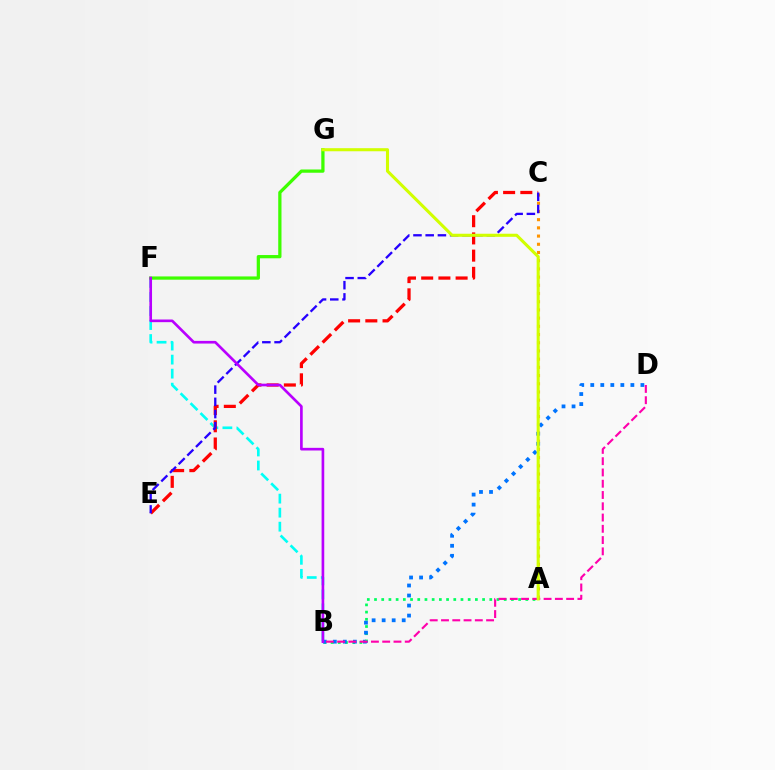{('A', 'B'): [{'color': '#00ff5c', 'line_style': 'dotted', 'thickness': 1.96}], ('A', 'C'): [{'color': '#ff9400', 'line_style': 'dotted', 'thickness': 2.23}], ('B', 'F'): [{'color': '#00fff6', 'line_style': 'dashed', 'thickness': 1.91}, {'color': '#b900ff', 'line_style': 'solid', 'thickness': 1.91}], ('C', 'E'): [{'color': '#ff0000', 'line_style': 'dashed', 'thickness': 2.34}, {'color': '#2500ff', 'line_style': 'dashed', 'thickness': 1.66}], ('B', 'D'): [{'color': '#0074ff', 'line_style': 'dotted', 'thickness': 2.72}, {'color': '#ff00ac', 'line_style': 'dashed', 'thickness': 1.53}], ('F', 'G'): [{'color': '#3dff00', 'line_style': 'solid', 'thickness': 2.34}], ('A', 'G'): [{'color': '#d1ff00', 'line_style': 'solid', 'thickness': 2.22}]}